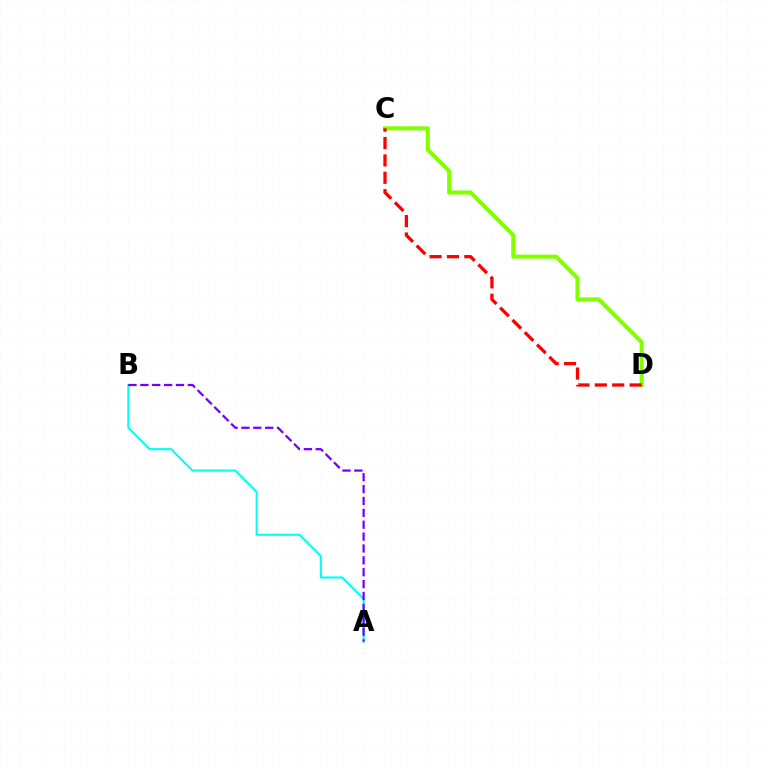{('A', 'B'): [{'color': '#00fff6', 'line_style': 'solid', 'thickness': 1.52}, {'color': '#7200ff', 'line_style': 'dashed', 'thickness': 1.61}], ('C', 'D'): [{'color': '#84ff00', 'line_style': 'solid', 'thickness': 2.95}, {'color': '#ff0000', 'line_style': 'dashed', 'thickness': 2.36}]}